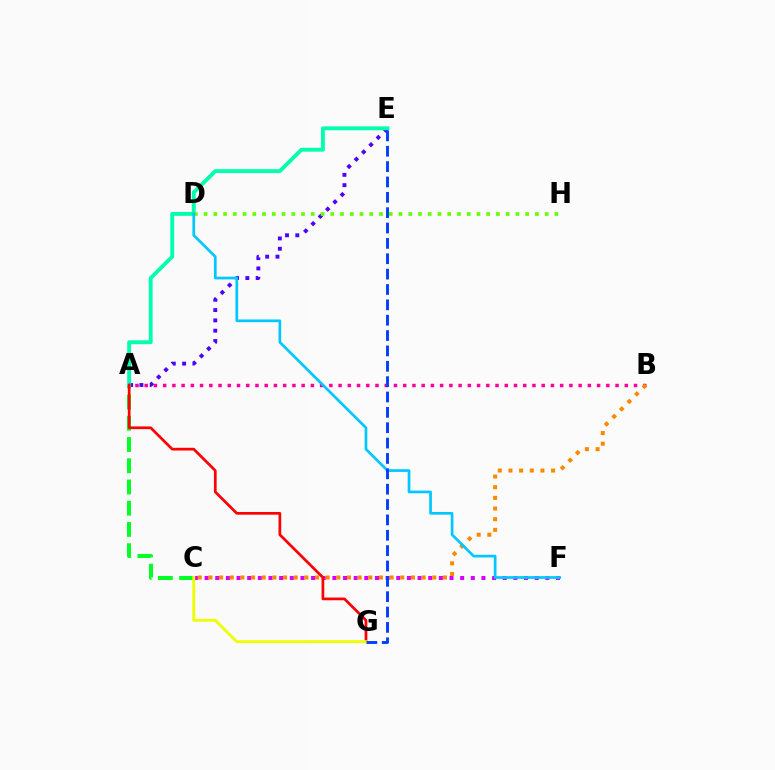{('C', 'F'): [{'color': '#d600ff', 'line_style': 'dotted', 'thickness': 2.89}], ('A', 'C'): [{'color': '#00ff27', 'line_style': 'dashed', 'thickness': 2.88}], ('A', 'E'): [{'color': '#4f00ff', 'line_style': 'dotted', 'thickness': 2.8}, {'color': '#00ffaf', 'line_style': 'solid', 'thickness': 2.79}], ('A', 'B'): [{'color': '#ff00a0', 'line_style': 'dotted', 'thickness': 2.51}], ('B', 'C'): [{'color': '#ff8800', 'line_style': 'dotted', 'thickness': 2.9}], ('A', 'G'): [{'color': '#ff0000', 'line_style': 'solid', 'thickness': 1.96}], ('C', 'G'): [{'color': '#eeff00', 'line_style': 'solid', 'thickness': 2.07}], ('D', 'H'): [{'color': '#66ff00', 'line_style': 'dotted', 'thickness': 2.65}], ('D', 'F'): [{'color': '#00c7ff', 'line_style': 'solid', 'thickness': 1.95}], ('E', 'G'): [{'color': '#003fff', 'line_style': 'dashed', 'thickness': 2.09}]}